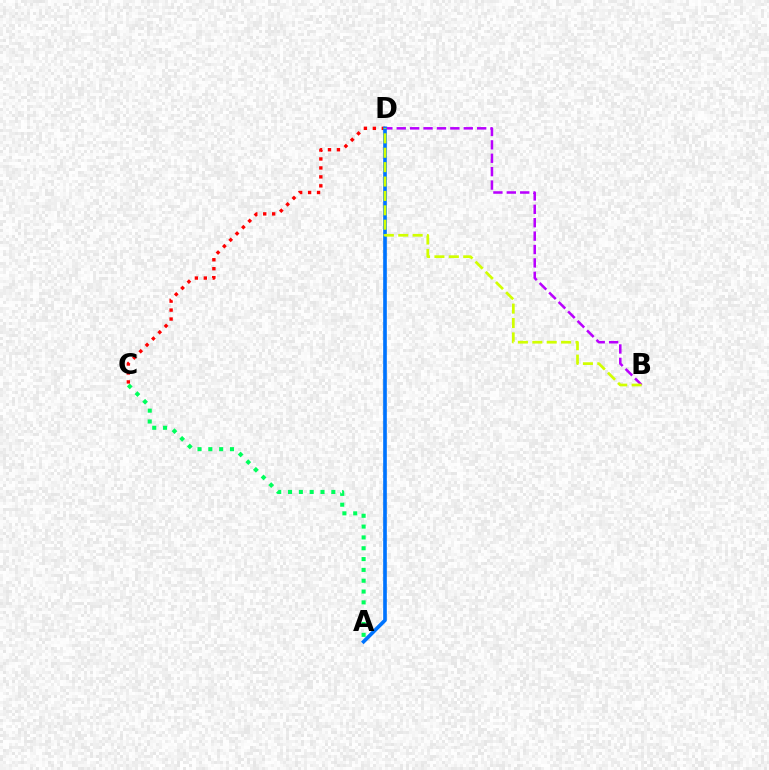{('A', 'C'): [{'color': '#00ff5c', 'line_style': 'dotted', 'thickness': 2.94}], ('C', 'D'): [{'color': '#ff0000', 'line_style': 'dotted', 'thickness': 2.43}], ('B', 'D'): [{'color': '#b900ff', 'line_style': 'dashed', 'thickness': 1.82}, {'color': '#d1ff00', 'line_style': 'dashed', 'thickness': 1.96}], ('A', 'D'): [{'color': '#0074ff', 'line_style': 'solid', 'thickness': 2.63}]}